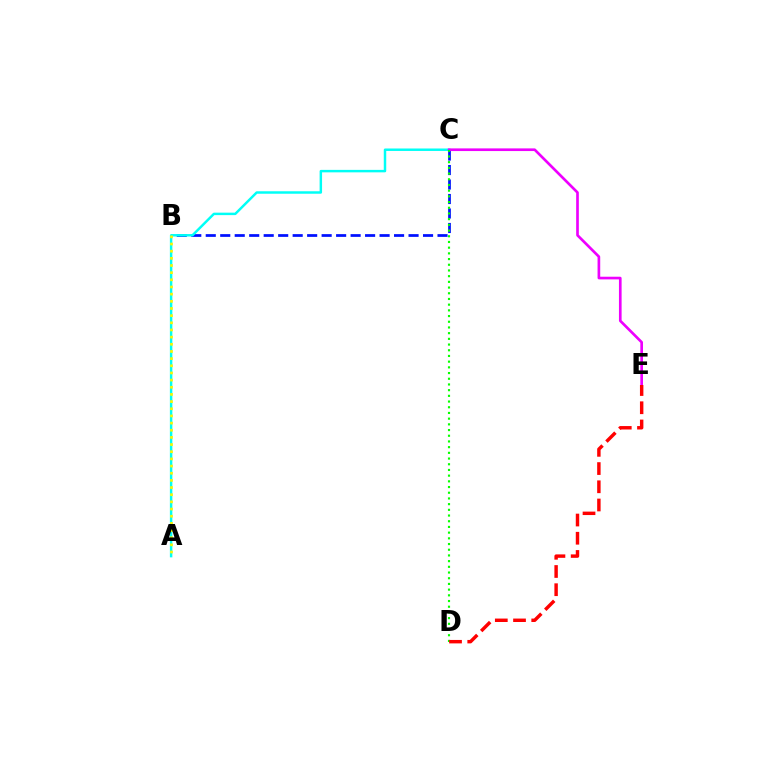{('B', 'C'): [{'color': '#0010ff', 'line_style': 'dashed', 'thickness': 1.97}], ('A', 'C'): [{'color': '#00fff6', 'line_style': 'solid', 'thickness': 1.78}], ('A', 'B'): [{'color': '#fcf500', 'line_style': 'dotted', 'thickness': 1.95}], ('C', 'E'): [{'color': '#ee00ff', 'line_style': 'solid', 'thickness': 1.92}], ('C', 'D'): [{'color': '#08ff00', 'line_style': 'dotted', 'thickness': 1.55}], ('D', 'E'): [{'color': '#ff0000', 'line_style': 'dashed', 'thickness': 2.47}]}